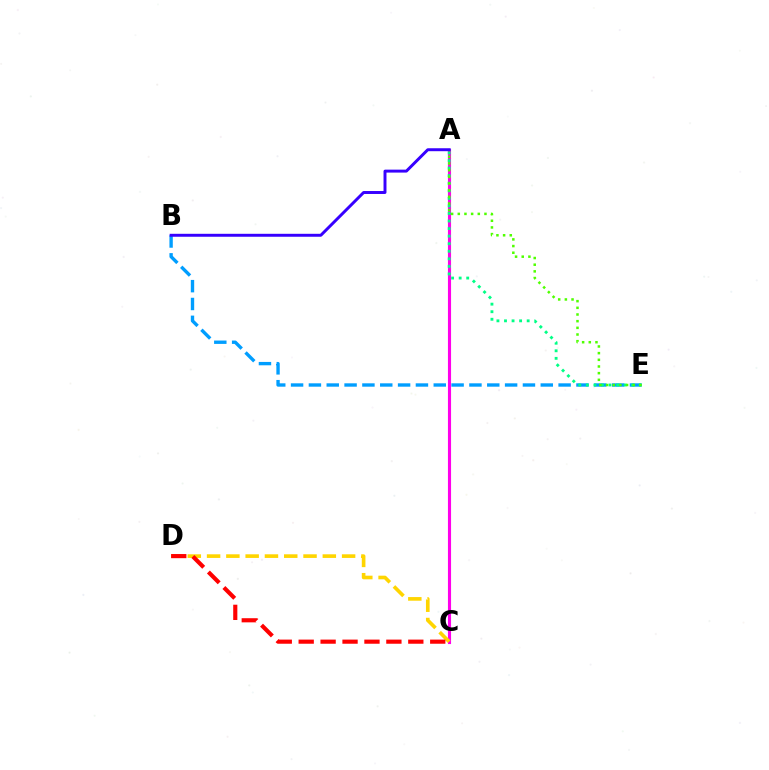{('A', 'C'): [{'color': '#ff00ed', 'line_style': 'solid', 'thickness': 2.24}], ('C', 'D'): [{'color': '#ffd500', 'line_style': 'dashed', 'thickness': 2.62}, {'color': '#ff0000', 'line_style': 'dashed', 'thickness': 2.98}], ('B', 'E'): [{'color': '#009eff', 'line_style': 'dashed', 'thickness': 2.42}], ('A', 'E'): [{'color': '#00ff86', 'line_style': 'dotted', 'thickness': 2.05}, {'color': '#4fff00', 'line_style': 'dotted', 'thickness': 1.81}], ('A', 'B'): [{'color': '#3700ff', 'line_style': 'solid', 'thickness': 2.13}]}